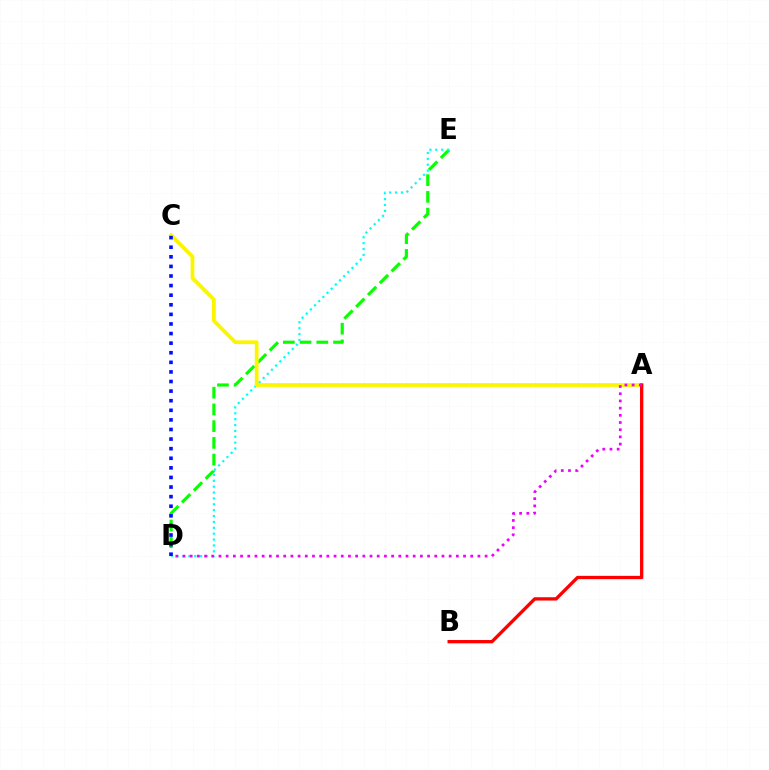{('D', 'E'): [{'color': '#08ff00', 'line_style': 'dashed', 'thickness': 2.27}, {'color': '#00fff6', 'line_style': 'dotted', 'thickness': 1.6}], ('A', 'C'): [{'color': '#fcf500', 'line_style': 'solid', 'thickness': 2.72}], ('A', 'B'): [{'color': '#ff0000', 'line_style': 'solid', 'thickness': 2.38}], ('A', 'D'): [{'color': '#ee00ff', 'line_style': 'dotted', 'thickness': 1.95}], ('C', 'D'): [{'color': '#0010ff', 'line_style': 'dotted', 'thickness': 2.61}]}